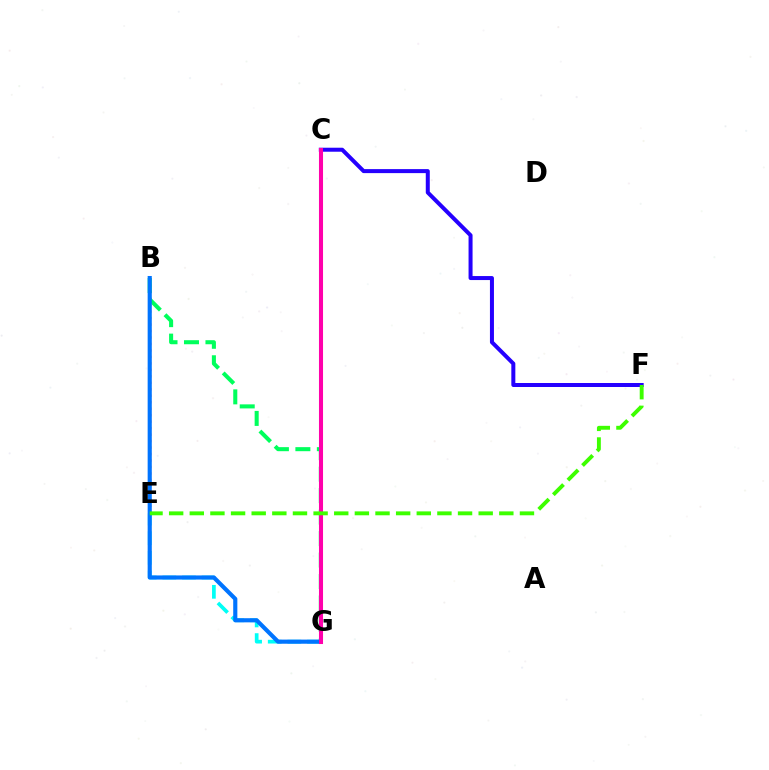{('C', 'G'): [{'color': '#ff9400', 'line_style': 'solid', 'thickness': 2.11}, {'color': '#b900ff', 'line_style': 'solid', 'thickness': 2.63}, {'color': '#d1ff00', 'line_style': 'dotted', 'thickness': 2.73}, {'color': '#ff00ac', 'line_style': 'solid', 'thickness': 2.92}], ('C', 'F'): [{'color': '#2500ff', 'line_style': 'solid', 'thickness': 2.88}], ('B', 'E'): [{'color': '#ff0000', 'line_style': 'dotted', 'thickness': 1.76}], ('B', 'G'): [{'color': '#00ff5c', 'line_style': 'dashed', 'thickness': 2.92}, {'color': '#0074ff', 'line_style': 'solid', 'thickness': 2.98}], ('E', 'G'): [{'color': '#00fff6', 'line_style': 'dashed', 'thickness': 2.67}], ('E', 'F'): [{'color': '#3dff00', 'line_style': 'dashed', 'thickness': 2.8}]}